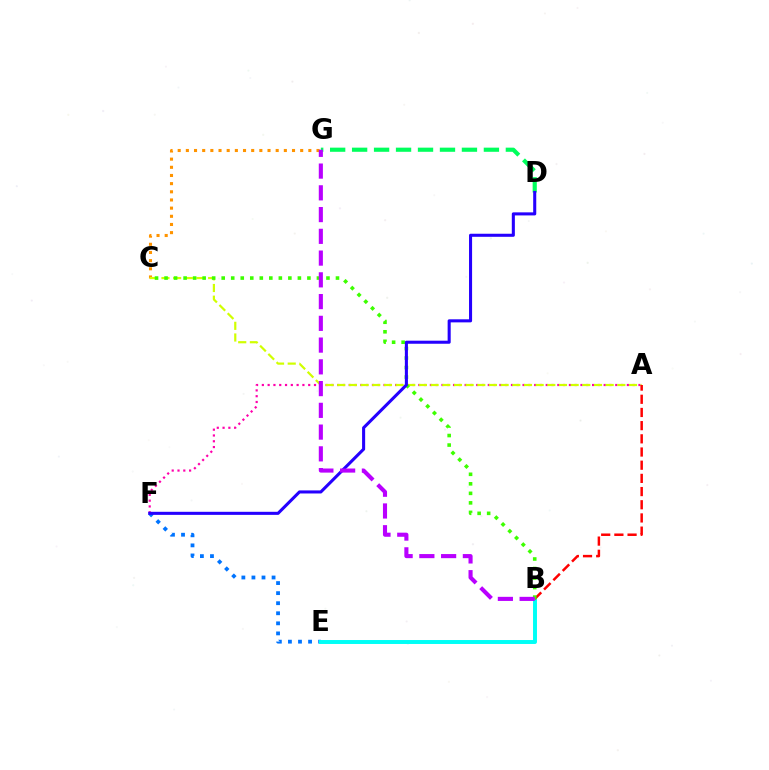{('A', 'F'): [{'color': '#ff00ac', 'line_style': 'dotted', 'thickness': 1.57}], ('E', 'F'): [{'color': '#0074ff', 'line_style': 'dotted', 'thickness': 2.73}], ('B', 'E'): [{'color': '#00fff6', 'line_style': 'solid', 'thickness': 2.84}], ('D', 'G'): [{'color': '#00ff5c', 'line_style': 'dashed', 'thickness': 2.98}], ('C', 'G'): [{'color': '#ff9400', 'line_style': 'dotted', 'thickness': 2.22}], ('A', 'C'): [{'color': '#d1ff00', 'line_style': 'dashed', 'thickness': 1.59}], ('A', 'B'): [{'color': '#ff0000', 'line_style': 'dashed', 'thickness': 1.79}], ('B', 'C'): [{'color': '#3dff00', 'line_style': 'dotted', 'thickness': 2.59}], ('D', 'F'): [{'color': '#2500ff', 'line_style': 'solid', 'thickness': 2.21}], ('B', 'G'): [{'color': '#b900ff', 'line_style': 'dashed', 'thickness': 2.95}]}